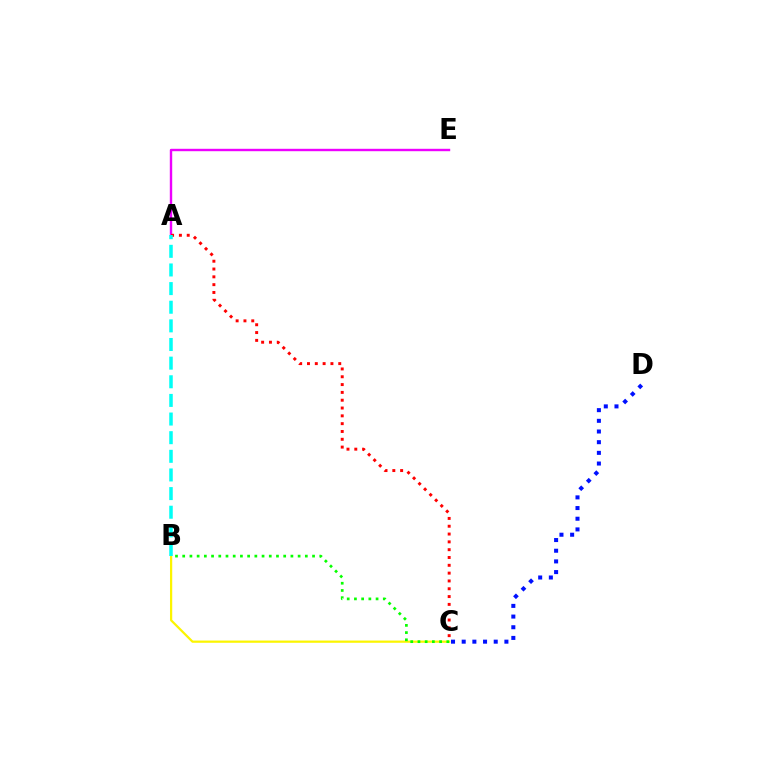{('B', 'C'): [{'color': '#fcf500', 'line_style': 'solid', 'thickness': 1.61}, {'color': '#08ff00', 'line_style': 'dotted', 'thickness': 1.96}], ('A', 'E'): [{'color': '#ee00ff', 'line_style': 'solid', 'thickness': 1.73}], ('A', 'C'): [{'color': '#ff0000', 'line_style': 'dotted', 'thickness': 2.12}], ('A', 'B'): [{'color': '#00fff6', 'line_style': 'dashed', 'thickness': 2.53}], ('C', 'D'): [{'color': '#0010ff', 'line_style': 'dotted', 'thickness': 2.9}]}